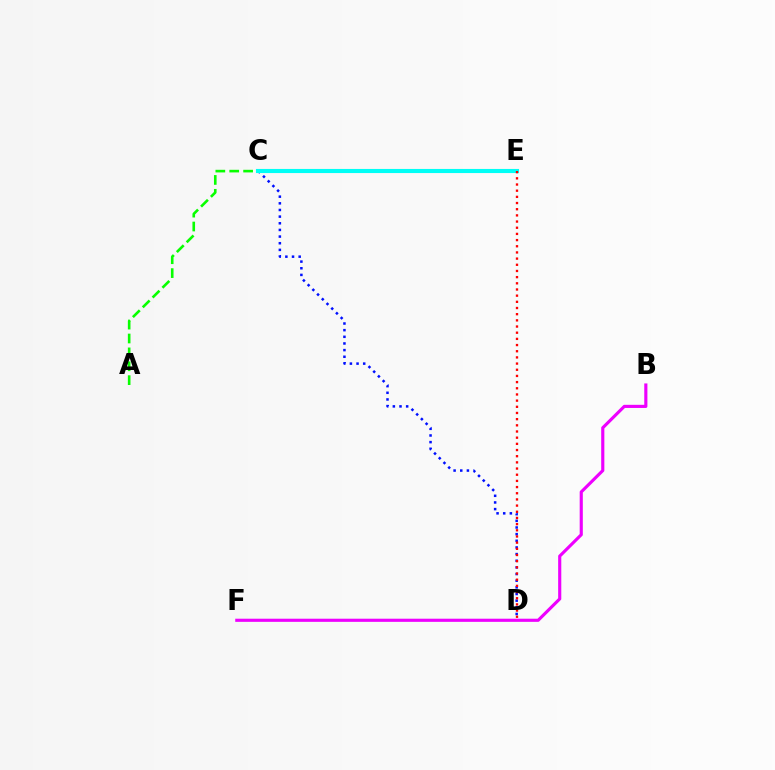{('C', 'E'): [{'color': '#fcf500', 'line_style': 'dashed', 'thickness': 1.7}, {'color': '#00fff6', 'line_style': 'solid', 'thickness': 2.96}], ('C', 'D'): [{'color': '#0010ff', 'line_style': 'dotted', 'thickness': 1.81}], ('A', 'C'): [{'color': '#08ff00', 'line_style': 'dashed', 'thickness': 1.89}], ('B', 'F'): [{'color': '#ee00ff', 'line_style': 'solid', 'thickness': 2.26}], ('D', 'E'): [{'color': '#ff0000', 'line_style': 'dotted', 'thickness': 1.68}]}